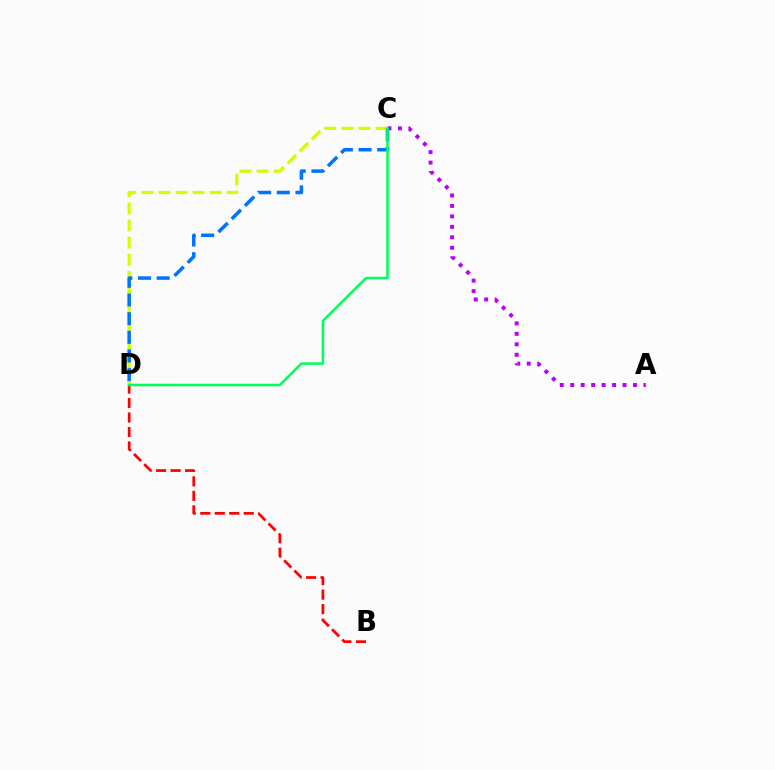{('A', 'C'): [{'color': '#b900ff', 'line_style': 'dotted', 'thickness': 2.84}], ('C', 'D'): [{'color': '#d1ff00', 'line_style': 'dashed', 'thickness': 2.32}, {'color': '#0074ff', 'line_style': 'dashed', 'thickness': 2.53}, {'color': '#00ff5c', 'line_style': 'solid', 'thickness': 1.83}], ('B', 'D'): [{'color': '#ff0000', 'line_style': 'dashed', 'thickness': 1.97}]}